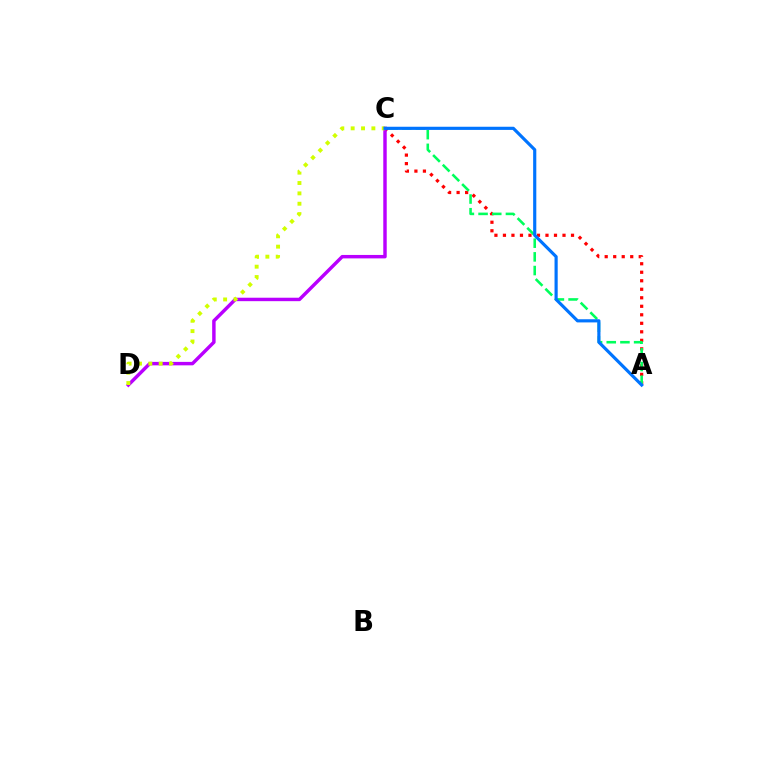{('A', 'C'): [{'color': '#ff0000', 'line_style': 'dotted', 'thickness': 2.31}, {'color': '#00ff5c', 'line_style': 'dashed', 'thickness': 1.86}, {'color': '#0074ff', 'line_style': 'solid', 'thickness': 2.28}], ('C', 'D'): [{'color': '#b900ff', 'line_style': 'solid', 'thickness': 2.48}, {'color': '#d1ff00', 'line_style': 'dotted', 'thickness': 2.81}]}